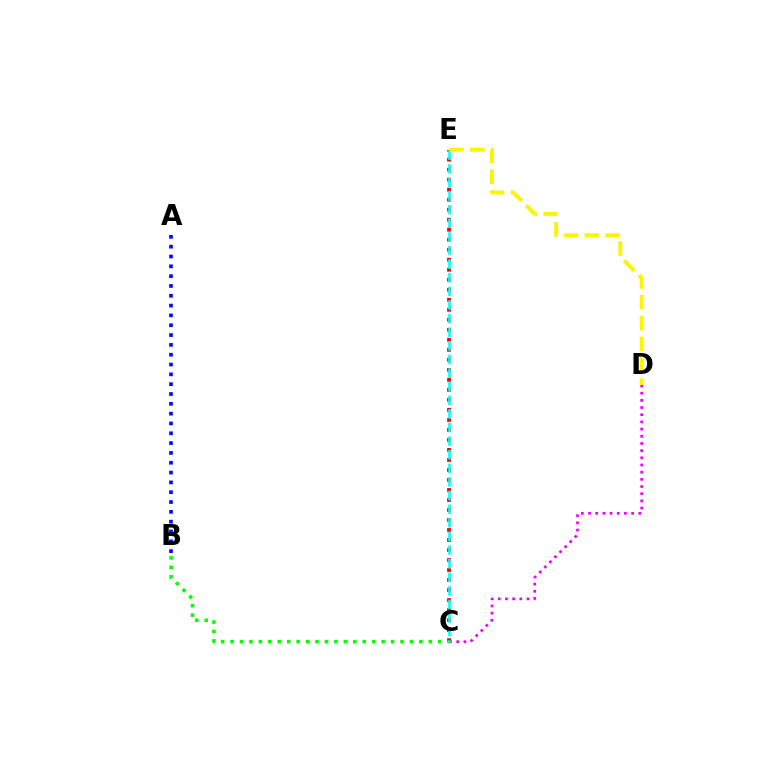{('C', 'E'): [{'color': '#ff0000', 'line_style': 'dotted', 'thickness': 2.72}, {'color': '#00fff6', 'line_style': 'dashed', 'thickness': 1.85}], ('A', 'B'): [{'color': '#0010ff', 'line_style': 'dotted', 'thickness': 2.67}], ('C', 'D'): [{'color': '#ee00ff', 'line_style': 'dotted', 'thickness': 1.95}], ('B', 'C'): [{'color': '#08ff00', 'line_style': 'dotted', 'thickness': 2.57}], ('D', 'E'): [{'color': '#fcf500', 'line_style': 'dashed', 'thickness': 2.83}]}